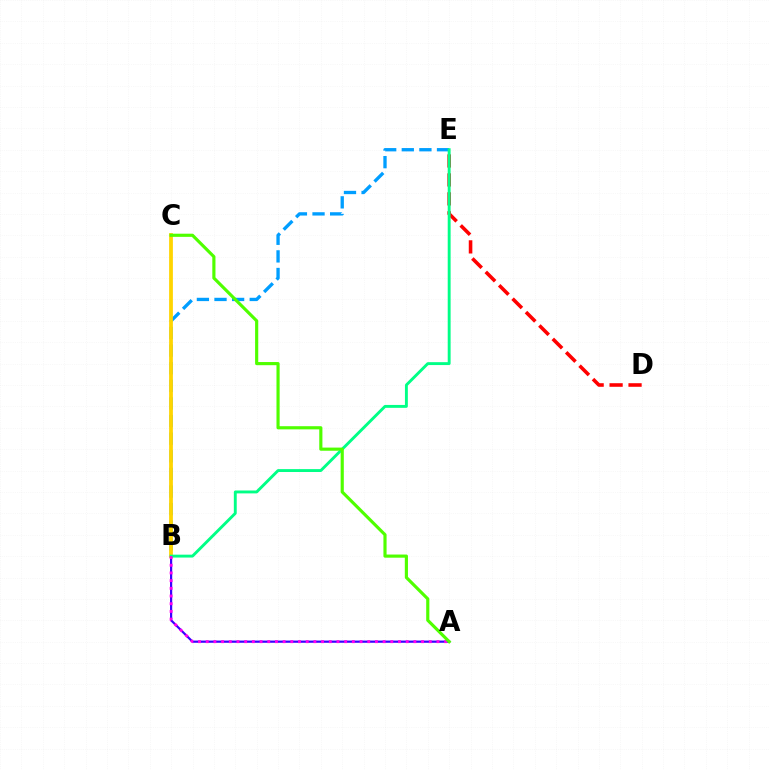{('B', 'E'): [{'color': '#009eff', 'line_style': 'dashed', 'thickness': 2.39}, {'color': '#00ff86', 'line_style': 'solid', 'thickness': 2.08}], ('B', 'C'): [{'color': '#ffd500', 'line_style': 'solid', 'thickness': 2.71}], ('A', 'B'): [{'color': '#3700ff', 'line_style': 'solid', 'thickness': 1.58}, {'color': '#ff00ed', 'line_style': 'dotted', 'thickness': 2.09}], ('D', 'E'): [{'color': '#ff0000', 'line_style': 'dashed', 'thickness': 2.57}], ('A', 'C'): [{'color': '#4fff00', 'line_style': 'solid', 'thickness': 2.27}]}